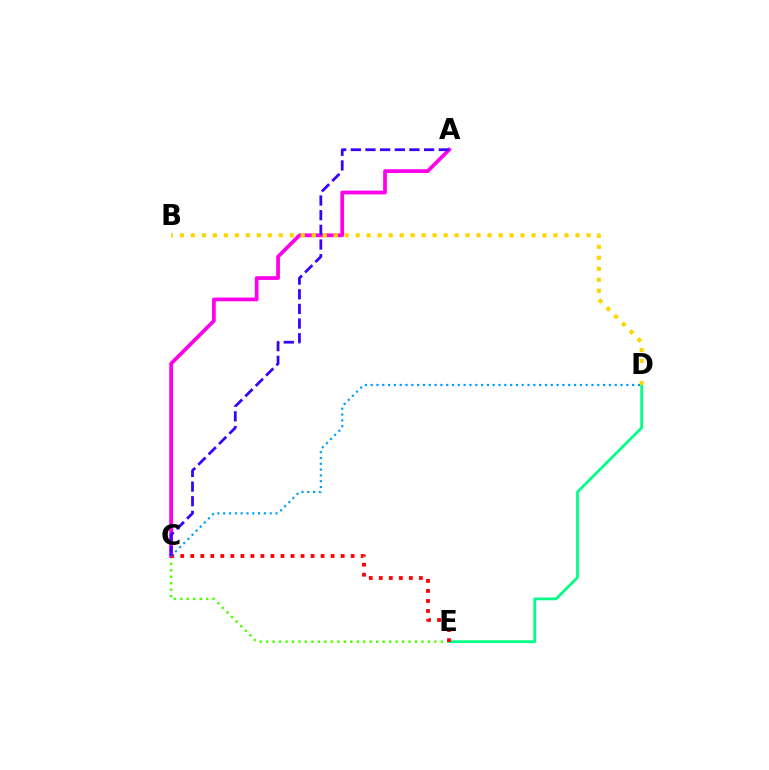{('C', 'E'): [{'color': '#4fff00', 'line_style': 'dotted', 'thickness': 1.76}, {'color': '#ff0000', 'line_style': 'dotted', 'thickness': 2.72}], ('D', 'E'): [{'color': '#00ff86', 'line_style': 'solid', 'thickness': 1.99}], ('A', 'C'): [{'color': '#ff00ed', 'line_style': 'solid', 'thickness': 2.68}, {'color': '#3700ff', 'line_style': 'dashed', 'thickness': 1.99}], ('B', 'D'): [{'color': '#ffd500', 'line_style': 'dotted', 'thickness': 2.99}], ('C', 'D'): [{'color': '#009eff', 'line_style': 'dotted', 'thickness': 1.58}]}